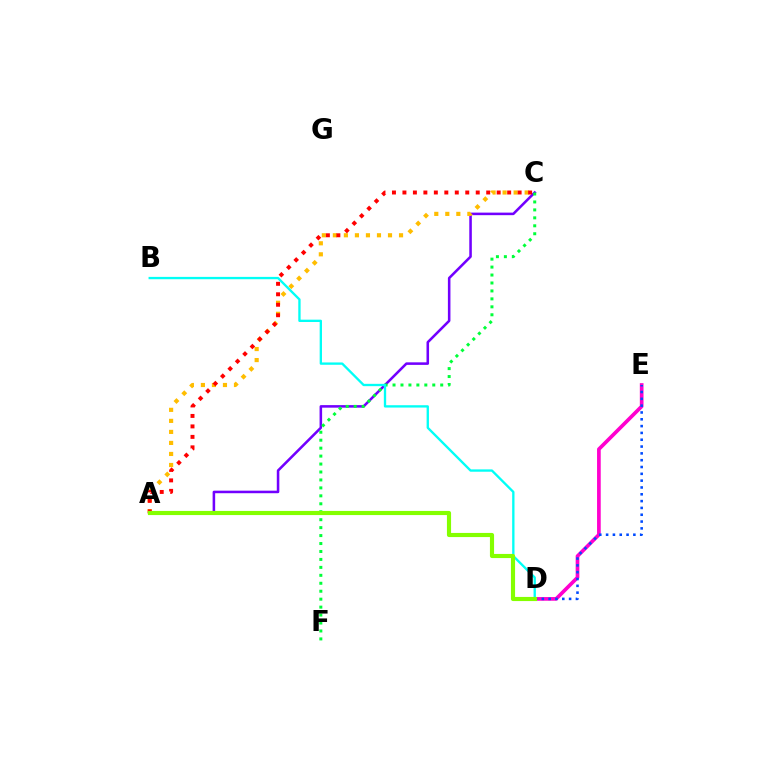{('A', 'C'): [{'color': '#7200ff', 'line_style': 'solid', 'thickness': 1.84}, {'color': '#ffbd00', 'line_style': 'dotted', 'thickness': 3.0}, {'color': '#ff0000', 'line_style': 'dotted', 'thickness': 2.85}], ('D', 'E'): [{'color': '#ff00cf', 'line_style': 'solid', 'thickness': 2.65}, {'color': '#004bff', 'line_style': 'dotted', 'thickness': 1.85}], ('C', 'F'): [{'color': '#00ff39', 'line_style': 'dotted', 'thickness': 2.16}], ('B', 'D'): [{'color': '#00fff6', 'line_style': 'solid', 'thickness': 1.68}], ('A', 'D'): [{'color': '#84ff00', 'line_style': 'solid', 'thickness': 2.98}]}